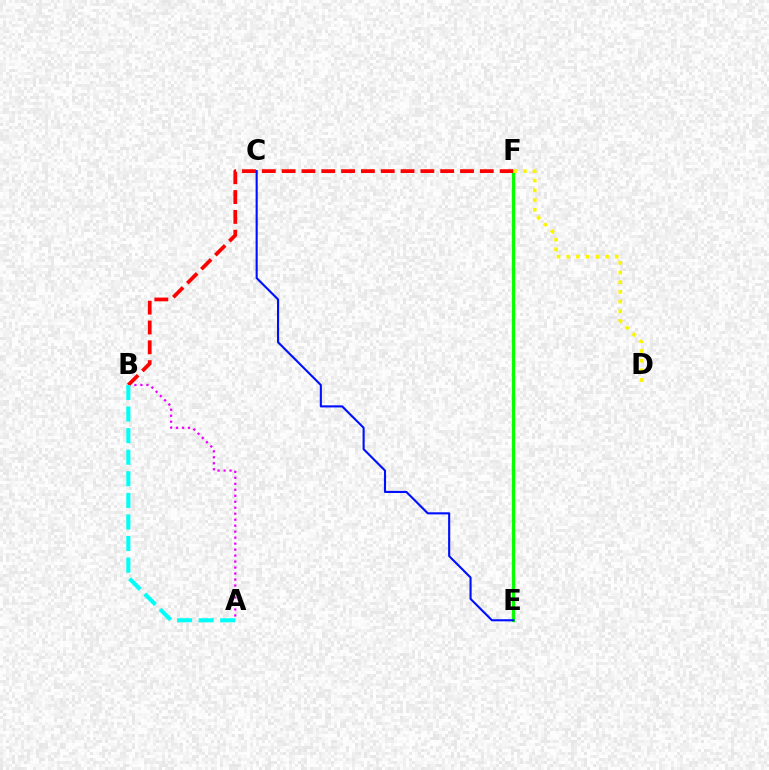{('E', 'F'): [{'color': '#08ff00', 'line_style': 'solid', 'thickness': 2.33}], ('A', 'B'): [{'color': '#ee00ff', 'line_style': 'dotted', 'thickness': 1.63}, {'color': '#00fff6', 'line_style': 'dashed', 'thickness': 2.93}], ('B', 'F'): [{'color': '#ff0000', 'line_style': 'dashed', 'thickness': 2.69}], ('D', 'F'): [{'color': '#fcf500', 'line_style': 'dotted', 'thickness': 2.64}], ('C', 'E'): [{'color': '#0010ff', 'line_style': 'solid', 'thickness': 1.52}]}